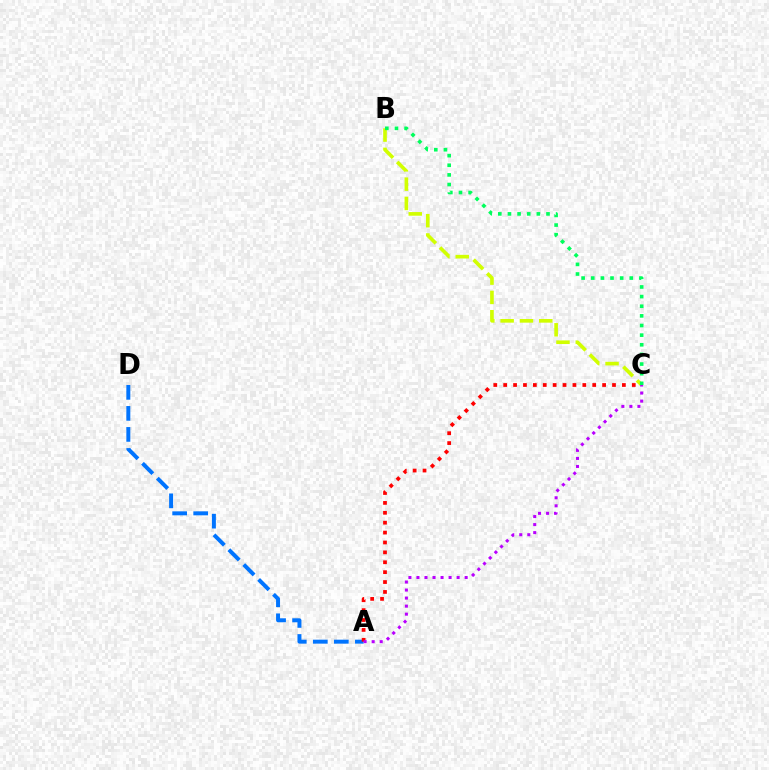{('A', 'D'): [{'color': '#0074ff', 'line_style': 'dashed', 'thickness': 2.86}], ('B', 'C'): [{'color': '#d1ff00', 'line_style': 'dashed', 'thickness': 2.62}, {'color': '#00ff5c', 'line_style': 'dotted', 'thickness': 2.62}], ('A', 'C'): [{'color': '#ff0000', 'line_style': 'dotted', 'thickness': 2.69}, {'color': '#b900ff', 'line_style': 'dotted', 'thickness': 2.18}]}